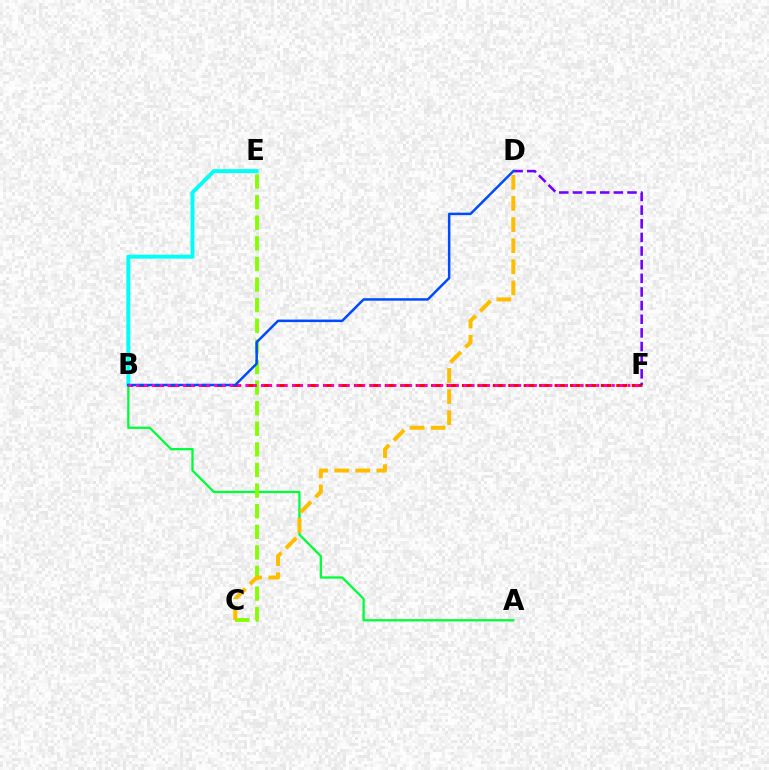{('B', 'E'): [{'color': '#00fff6', 'line_style': 'solid', 'thickness': 2.84}], ('A', 'B'): [{'color': '#00ff39', 'line_style': 'solid', 'thickness': 1.65}], ('C', 'E'): [{'color': '#84ff00', 'line_style': 'dashed', 'thickness': 2.8}], ('B', 'F'): [{'color': '#ff0000', 'line_style': 'dashed', 'thickness': 2.1}, {'color': '#ff00cf', 'line_style': 'dotted', 'thickness': 2.12}], ('D', 'F'): [{'color': '#7200ff', 'line_style': 'dashed', 'thickness': 1.85}], ('B', 'D'): [{'color': '#004bff', 'line_style': 'solid', 'thickness': 1.8}], ('C', 'D'): [{'color': '#ffbd00', 'line_style': 'dashed', 'thickness': 2.87}]}